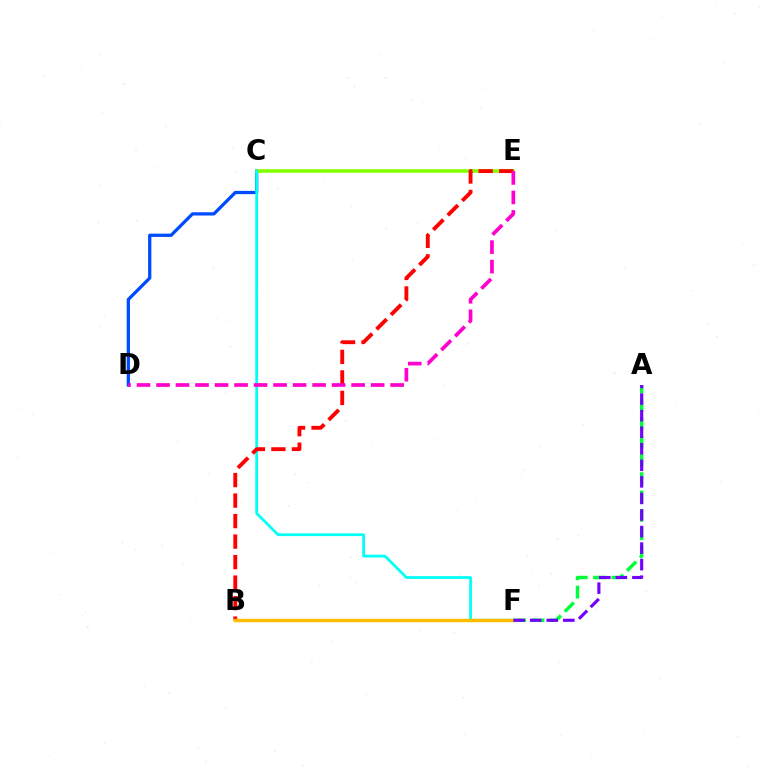{('C', 'D'): [{'color': '#004bff', 'line_style': 'solid', 'thickness': 2.34}], ('C', 'E'): [{'color': '#84ff00', 'line_style': 'solid', 'thickness': 2.59}], ('A', 'F'): [{'color': '#00ff39', 'line_style': 'dashed', 'thickness': 2.49}, {'color': '#7200ff', 'line_style': 'dashed', 'thickness': 2.25}], ('C', 'F'): [{'color': '#00fff6', 'line_style': 'solid', 'thickness': 1.98}], ('B', 'E'): [{'color': '#ff0000', 'line_style': 'dashed', 'thickness': 2.79}], ('B', 'F'): [{'color': '#ffbd00', 'line_style': 'solid', 'thickness': 2.48}], ('D', 'E'): [{'color': '#ff00cf', 'line_style': 'dashed', 'thickness': 2.65}]}